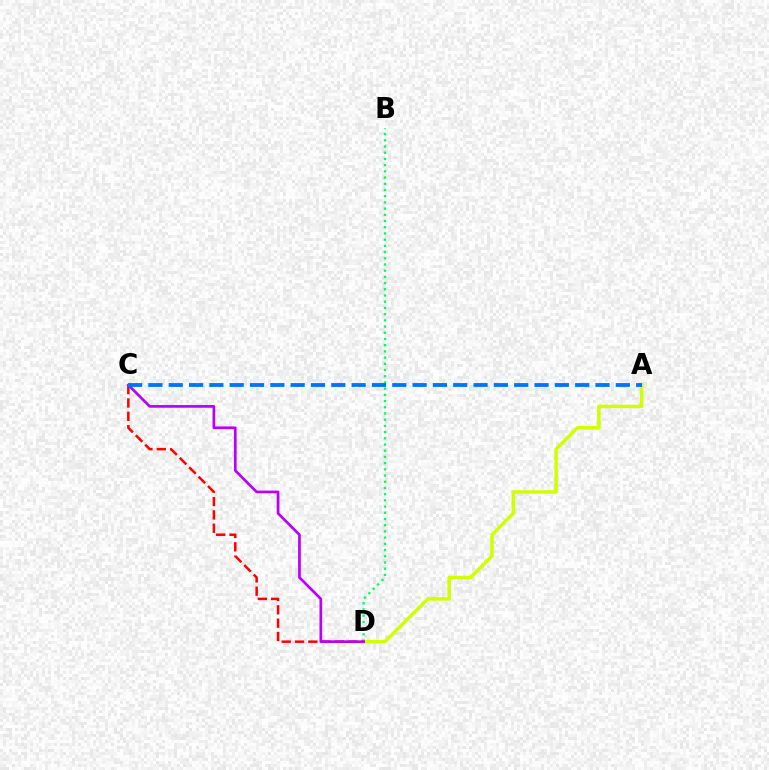{('A', 'D'): [{'color': '#d1ff00', 'line_style': 'solid', 'thickness': 2.51}], ('C', 'D'): [{'color': '#ff0000', 'line_style': 'dashed', 'thickness': 1.81}, {'color': '#b900ff', 'line_style': 'solid', 'thickness': 1.94}], ('B', 'D'): [{'color': '#00ff5c', 'line_style': 'dotted', 'thickness': 1.69}], ('A', 'C'): [{'color': '#0074ff', 'line_style': 'dashed', 'thickness': 2.76}]}